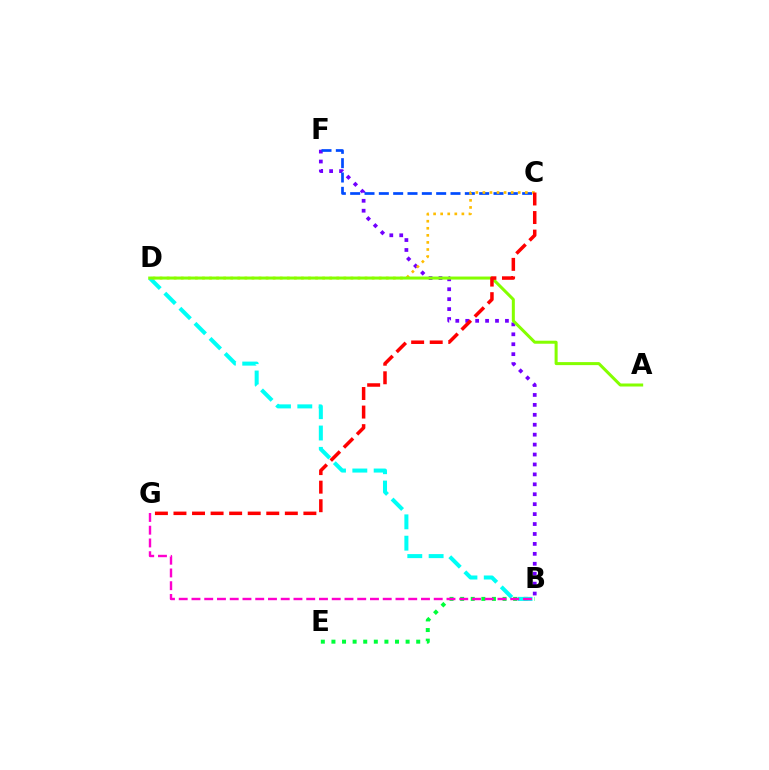{('B', 'F'): [{'color': '#7200ff', 'line_style': 'dotted', 'thickness': 2.7}], ('B', 'E'): [{'color': '#00ff39', 'line_style': 'dotted', 'thickness': 2.88}], ('C', 'F'): [{'color': '#004bff', 'line_style': 'dashed', 'thickness': 1.95}], ('B', 'D'): [{'color': '#00fff6', 'line_style': 'dashed', 'thickness': 2.9}], ('B', 'G'): [{'color': '#ff00cf', 'line_style': 'dashed', 'thickness': 1.73}], ('C', 'D'): [{'color': '#ffbd00', 'line_style': 'dotted', 'thickness': 1.92}], ('A', 'D'): [{'color': '#84ff00', 'line_style': 'solid', 'thickness': 2.17}], ('C', 'G'): [{'color': '#ff0000', 'line_style': 'dashed', 'thickness': 2.52}]}